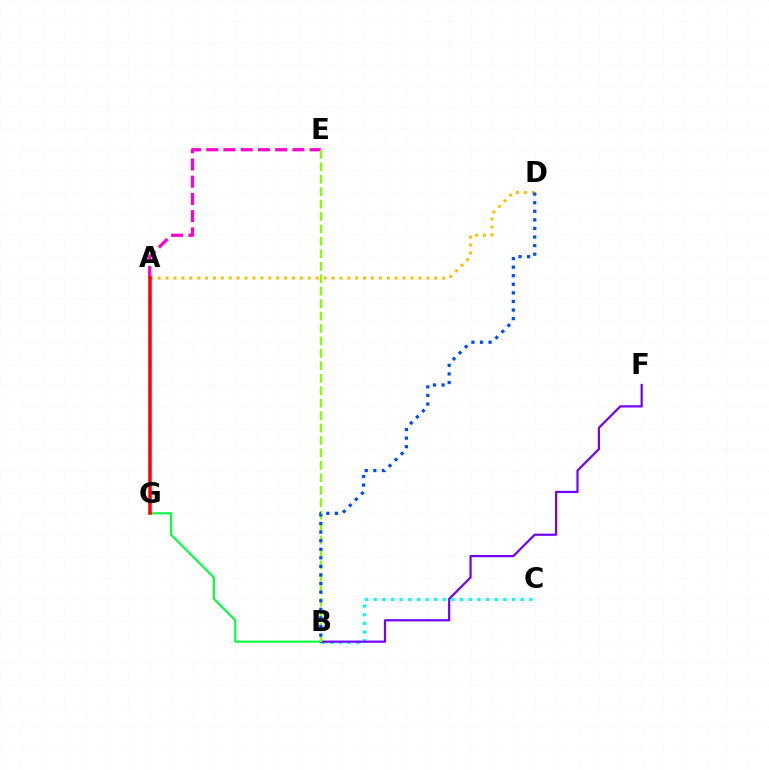{('B', 'C'): [{'color': '#00fff6', 'line_style': 'dotted', 'thickness': 2.35}], ('A', 'E'): [{'color': '#ff00cf', 'line_style': 'dashed', 'thickness': 2.34}], ('B', 'G'): [{'color': '#00ff39', 'line_style': 'solid', 'thickness': 1.51}], ('B', 'F'): [{'color': '#7200ff', 'line_style': 'solid', 'thickness': 1.59}], ('A', 'D'): [{'color': '#ffbd00', 'line_style': 'dotted', 'thickness': 2.15}], ('A', 'G'): [{'color': '#ff0000', 'line_style': 'solid', 'thickness': 2.53}], ('B', 'E'): [{'color': '#84ff00', 'line_style': 'dashed', 'thickness': 1.69}], ('B', 'D'): [{'color': '#004bff', 'line_style': 'dotted', 'thickness': 2.33}]}